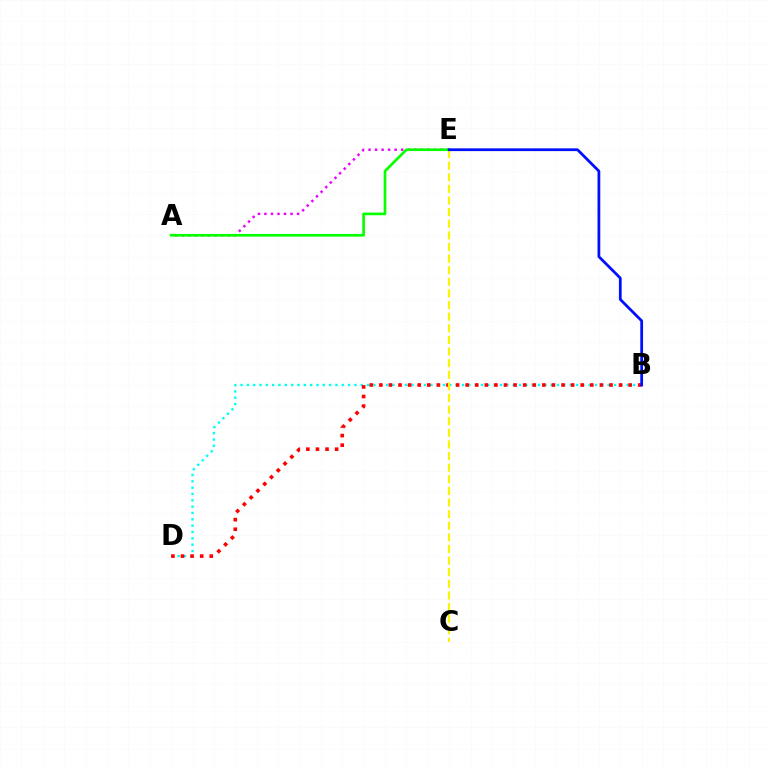{('A', 'E'): [{'color': '#ee00ff', 'line_style': 'dotted', 'thickness': 1.78}, {'color': '#08ff00', 'line_style': 'solid', 'thickness': 1.94}], ('B', 'D'): [{'color': '#00fff6', 'line_style': 'dotted', 'thickness': 1.72}, {'color': '#ff0000', 'line_style': 'dotted', 'thickness': 2.61}], ('C', 'E'): [{'color': '#fcf500', 'line_style': 'dashed', 'thickness': 1.58}], ('B', 'E'): [{'color': '#0010ff', 'line_style': 'solid', 'thickness': 1.99}]}